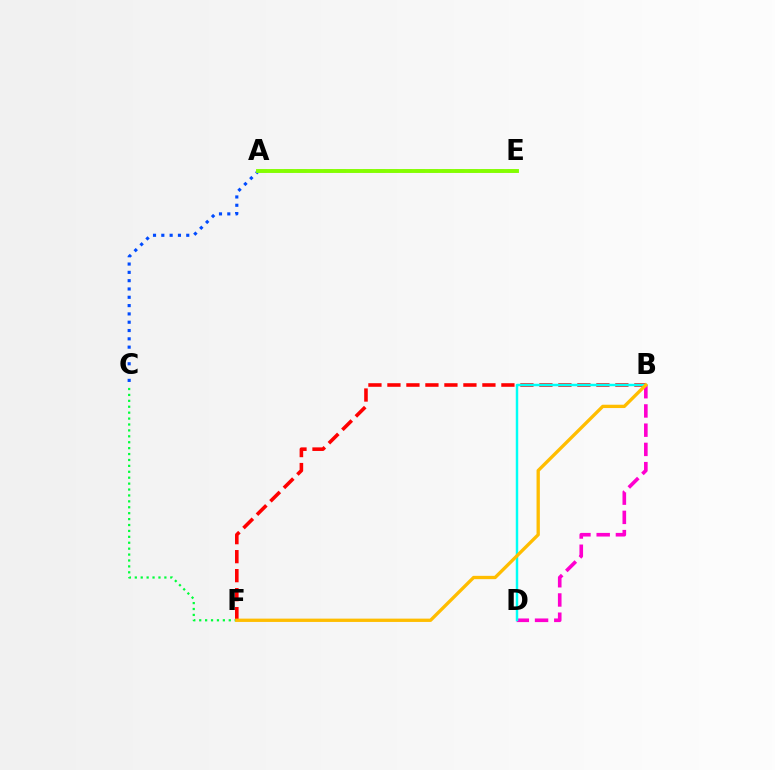{('A', 'C'): [{'color': '#004bff', 'line_style': 'dotted', 'thickness': 2.26}], ('B', 'D'): [{'color': '#ff00cf', 'line_style': 'dashed', 'thickness': 2.61}, {'color': '#00fff6', 'line_style': 'solid', 'thickness': 1.77}], ('A', 'E'): [{'color': '#7200ff', 'line_style': 'dashed', 'thickness': 1.79}, {'color': '#84ff00', 'line_style': 'solid', 'thickness': 2.8}], ('B', 'F'): [{'color': '#ff0000', 'line_style': 'dashed', 'thickness': 2.58}, {'color': '#ffbd00', 'line_style': 'solid', 'thickness': 2.39}], ('C', 'F'): [{'color': '#00ff39', 'line_style': 'dotted', 'thickness': 1.61}]}